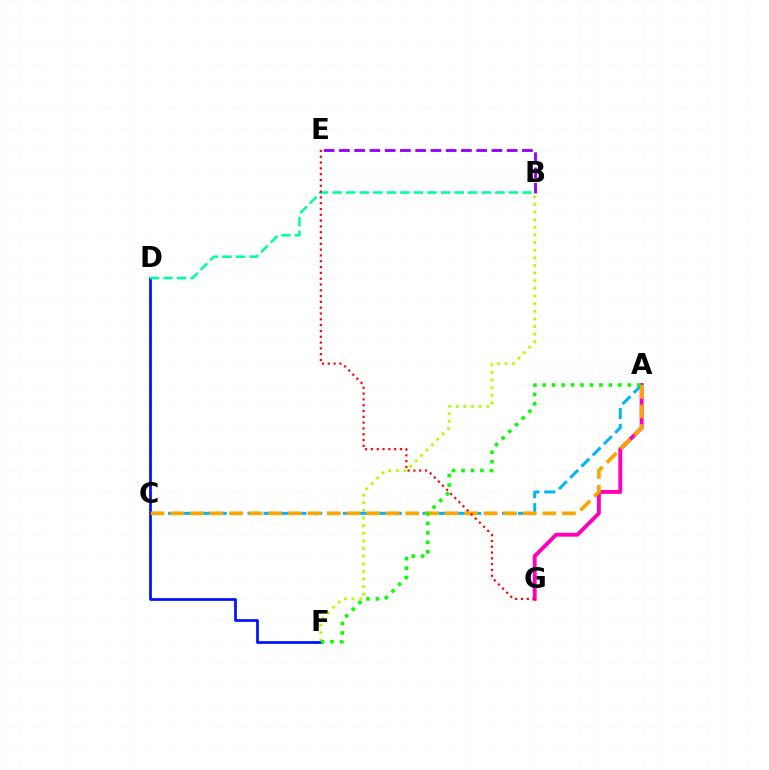{('A', 'G'): [{'color': '#ff00bd', 'line_style': 'solid', 'thickness': 2.79}], ('B', 'F'): [{'color': '#b3ff00', 'line_style': 'dotted', 'thickness': 2.07}], ('D', 'F'): [{'color': '#0010ff', 'line_style': 'solid', 'thickness': 1.96}], ('B', 'E'): [{'color': '#9b00ff', 'line_style': 'dashed', 'thickness': 2.07}], ('B', 'D'): [{'color': '#00ff9d', 'line_style': 'dashed', 'thickness': 1.84}], ('A', 'C'): [{'color': '#00b5ff', 'line_style': 'dashed', 'thickness': 2.16}, {'color': '#ffa500', 'line_style': 'dashed', 'thickness': 2.66}], ('E', 'G'): [{'color': '#ff0000', 'line_style': 'dotted', 'thickness': 1.58}], ('A', 'F'): [{'color': '#08ff00', 'line_style': 'dotted', 'thickness': 2.57}]}